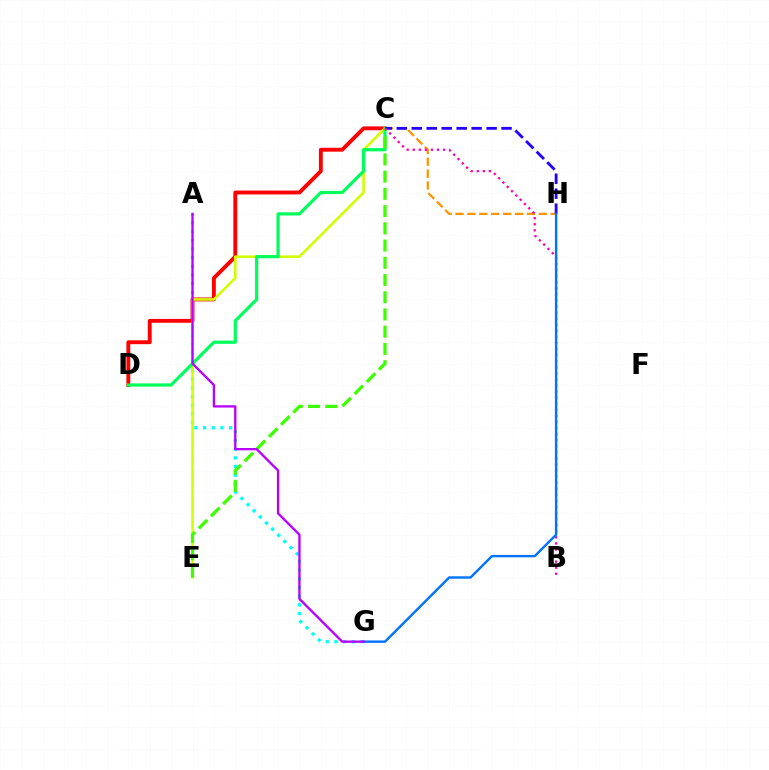{('A', 'G'): [{'color': '#00fff6', 'line_style': 'dotted', 'thickness': 2.36}, {'color': '#b900ff', 'line_style': 'solid', 'thickness': 1.67}], ('C', 'D'): [{'color': '#ff0000', 'line_style': 'solid', 'thickness': 2.79}, {'color': '#00ff5c', 'line_style': 'solid', 'thickness': 2.32}], ('C', 'H'): [{'color': '#ff9400', 'line_style': 'dashed', 'thickness': 1.62}, {'color': '#2500ff', 'line_style': 'dashed', 'thickness': 2.03}], ('C', 'E'): [{'color': '#d1ff00', 'line_style': 'solid', 'thickness': 1.87}, {'color': '#3dff00', 'line_style': 'dashed', 'thickness': 2.34}], ('B', 'C'): [{'color': '#ff00ac', 'line_style': 'dotted', 'thickness': 1.65}], ('G', 'H'): [{'color': '#0074ff', 'line_style': 'solid', 'thickness': 1.74}]}